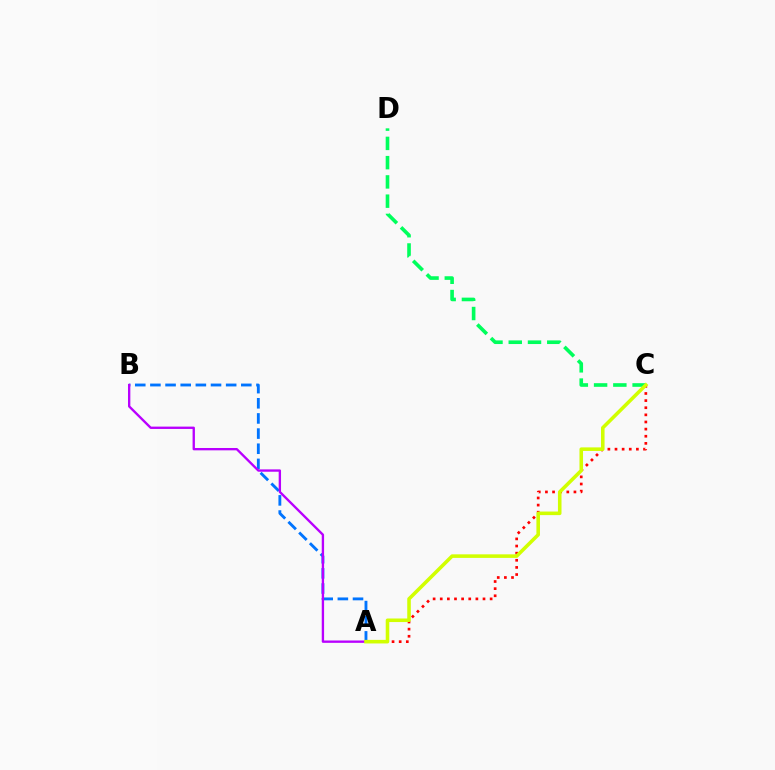{('A', 'B'): [{'color': '#0074ff', 'line_style': 'dashed', 'thickness': 2.06}, {'color': '#b900ff', 'line_style': 'solid', 'thickness': 1.69}], ('A', 'C'): [{'color': '#ff0000', 'line_style': 'dotted', 'thickness': 1.94}, {'color': '#d1ff00', 'line_style': 'solid', 'thickness': 2.57}], ('C', 'D'): [{'color': '#00ff5c', 'line_style': 'dashed', 'thickness': 2.62}]}